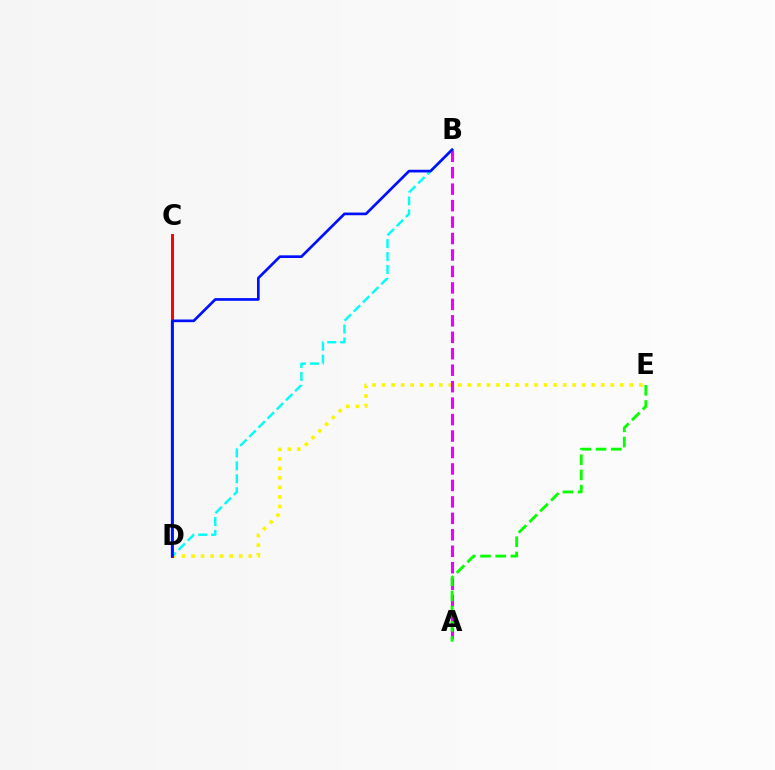{('D', 'E'): [{'color': '#fcf500', 'line_style': 'dotted', 'thickness': 2.59}], ('A', 'B'): [{'color': '#ee00ff', 'line_style': 'dashed', 'thickness': 2.24}], ('A', 'E'): [{'color': '#08ff00', 'line_style': 'dashed', 'thickness': 2.06}], ('B', 'D'): [{'color': '#00fff6', 'line_style': 'dashed', 'thickness': 1.76}, {'color': '#0010ff', 'line_style': 'solid', 'thickness': 1.94}], ('C', 'D'): [{'color': '#ff0000', 'line_style': 'solid', 'thickness': 2.12}]}